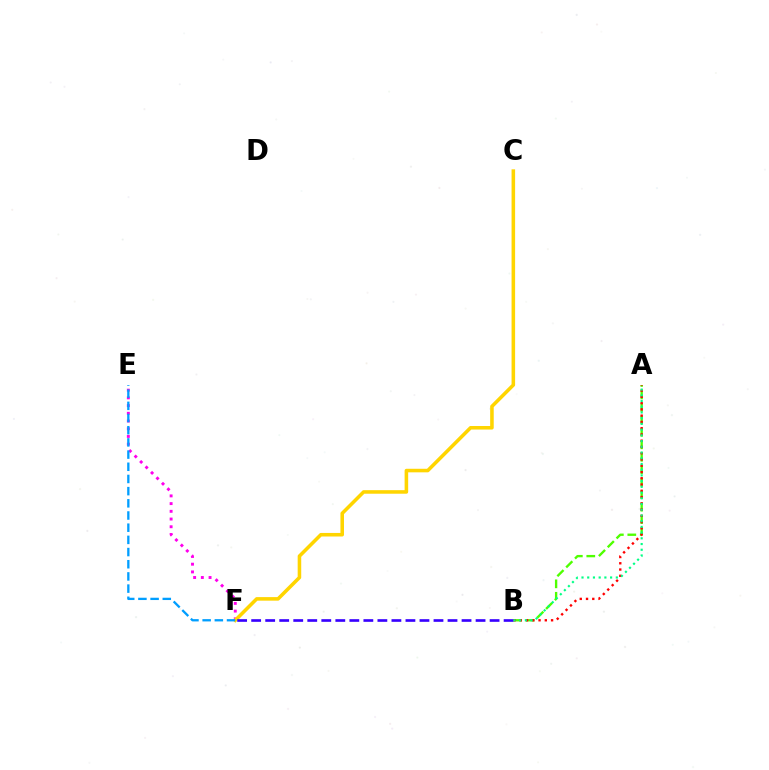{('E', 'F'): [{'color': '#ff00ed', 'line_style': 'dotted', 'thickness': 2.1}, {'color': '#009eff', 'line_style': 'dashed', 'thickness': 1.66}], ('C', 'F'): [{'color': '#ffd500', 'line_style': 'solid', 'thickness': 2.56}], ('A', 'B'): [{'color': '#4fff00', 'line_style': 'dashed', 'thickness': 1.69}, {'color': '#ff0000', 'line_style': 'dotted', 'thickness': 1.7}, {'color': '#00ff86', 'line_style': 'dotted', 'thickness': 1.55}], ('B', 'F'): [{'color': '#3700ff', 'line_style': 'dashed', 'thickness': 1.91}]}